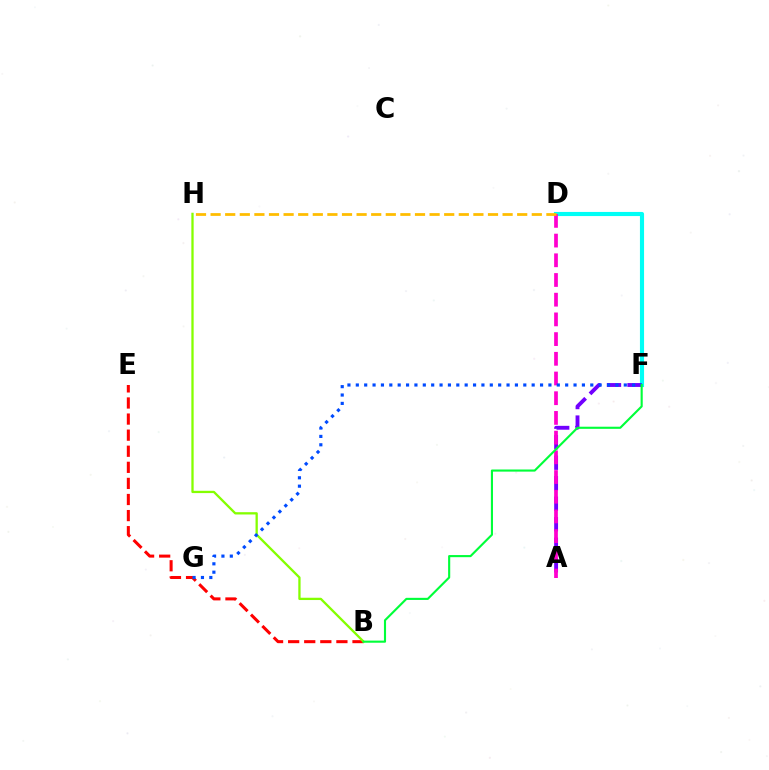{('D', 'F'): [{'color': '#00fff6', 'line_style': 'solid', 'thickness': 2.97}], ('A', 'F'): [{'color': '#7200ff', 'line_style': 'dashed', 'thickness': 2.79}], ('B', 'E'): [{'color': '#ff0000', 'line_style': 'dashed', 'thickness': 2.19}], ('A', 'D'): [{'color': '#ff00cf', 'line_style': 'dashed', 'thickness': 2.68}], ('D', 'H'): [{'color': '#ffbd00', 'line_style': 'dashed', 'thickness': 1.98}], ('B', 'H'): [{'color': '#84ff00', 'line_style': 'solid', 'thickness': 1.65}], ('F', 'G'): [{'color': '#004bff', 'line_style': 'dotted', 'thickness': 2.28}], ('B', 'F'): [{'color': '#00ff39', 'line_style': 'solid', 'thickness': 1.53}]}